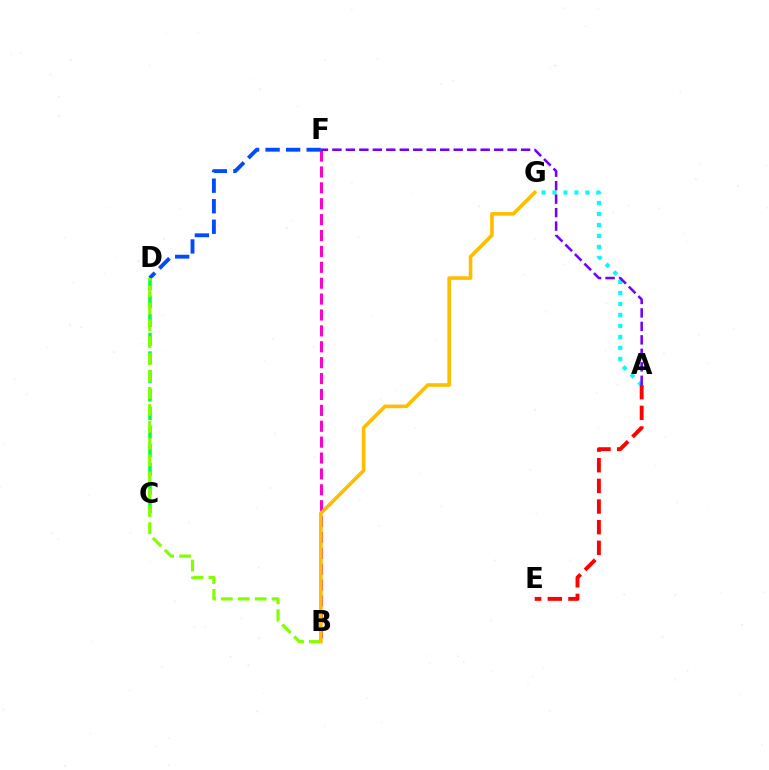{('B', 'F'): [{'color': '#ff00cf', 'line_style': 'dashed', 'thickness': 2.16}], ('D', 'F'): [{'color': '#004bff', 'line_style': 'dashed', 'thickness': 2.79}], ('C', 'D'): [{'color': '#00ff39', 'line_style': 'dashed', 'thickness': 2.53}], ('A', 'G'): [{'color': '#00fff6', 'line_style': 'dotted', 'thickness': 2.98}], ('B', 'D'): [{'color': '#84ff00', 'line_style': 'dashed', 'thickness': 2.3}], ('A', 'F'): [{'color': '#7200ff', 'line_style': 'dashed', 'thickness': 1.83}], ('B', 'G'): [{'color': '#ffbd00', 'line_style': 'solid', 'thickness': 2.6}], ('A', 'E'): [{'color': '#ff0000', 'line_style': 'dashed', 'thickness': 2.81}]}